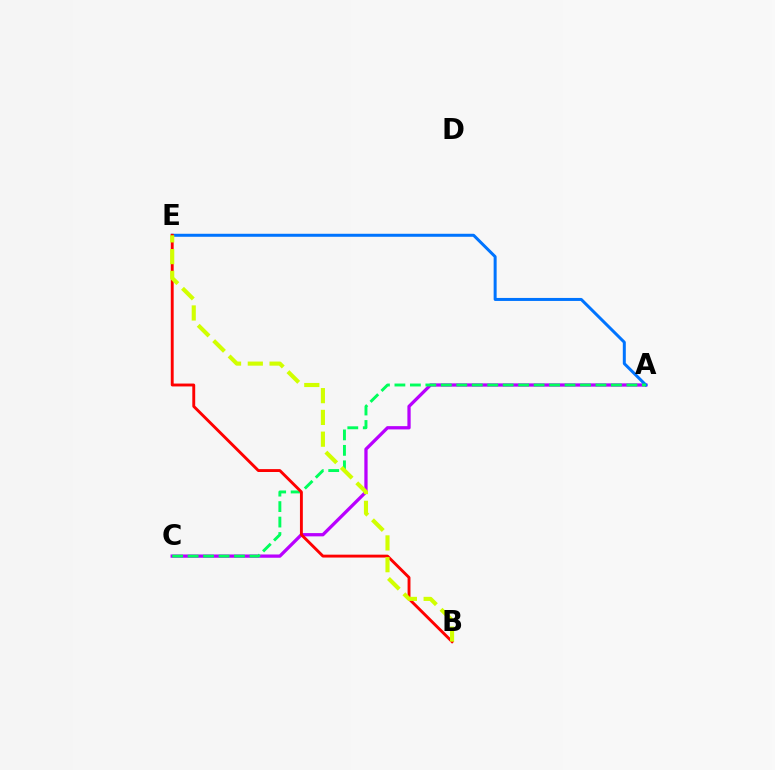{('A', 'C'): [{'color': '#b900ff', 'line_style': 'solid', 'thickness': 2.36}, {'color': '#00ff5c', 'line_style': 'dashed', 'thickness': 2.1}], ('A', 'E'): [{'color': '#0074ff', 'line_style': 'solid', 'thickness': 2.16}], ('B', 'E'): [{'color': '#ff0000', 'line_style': 'solid', 'thickness': 2.08}, {'color': '#d1ff00', 'line_style': 'dashed', 'thickness': 2.96}]}